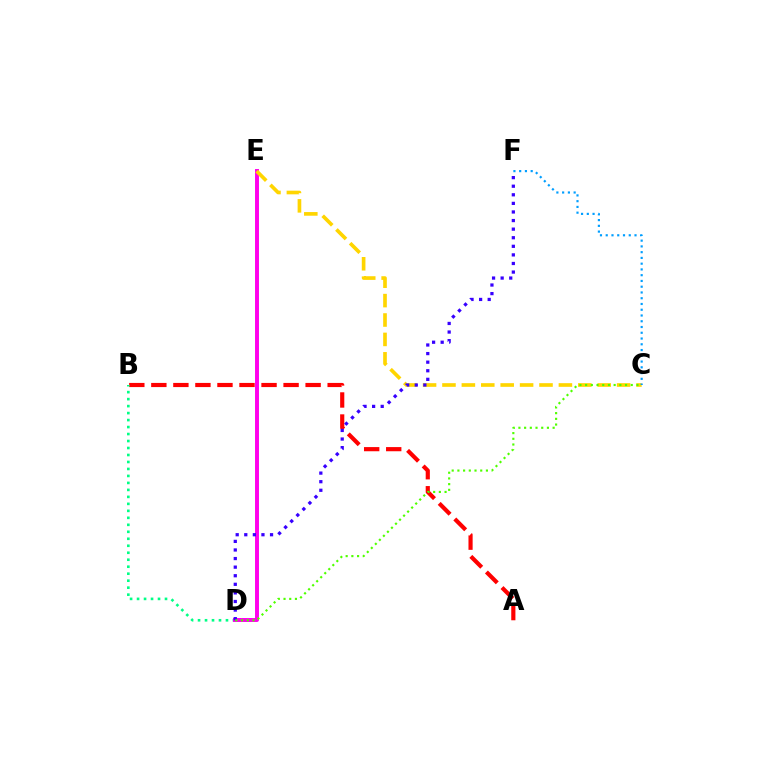{('A', 'B'): [{'color': '#ff0000', 'line_style': 'dashed', 'thickness': 2.99}], ('B', 'D'): [{'color': '#00ff86', 'line_style': 'dotted', 'thickness': 1.9}], ('D', 'E'): [{'color': '#ff00ed', 'line_style': 'solid', 'thickness': 2.83}], ('C', 'E'): [{'color': '#ffd500', 'line_style': 'dashed', 'thickness': 2.64}], ('C', 'F'): [{'color': '#009eff', 'line_style': 'dotted', 'thickness': 1.56}], ('D', 'F'): [{'color': '#3700ff', 'line_style': 'dotted', 'thickness': 2.33}], ('C', 'D'): [{'color': '#4fff00', 'line_style': 'dotted', 'thickness': 1.55}]}